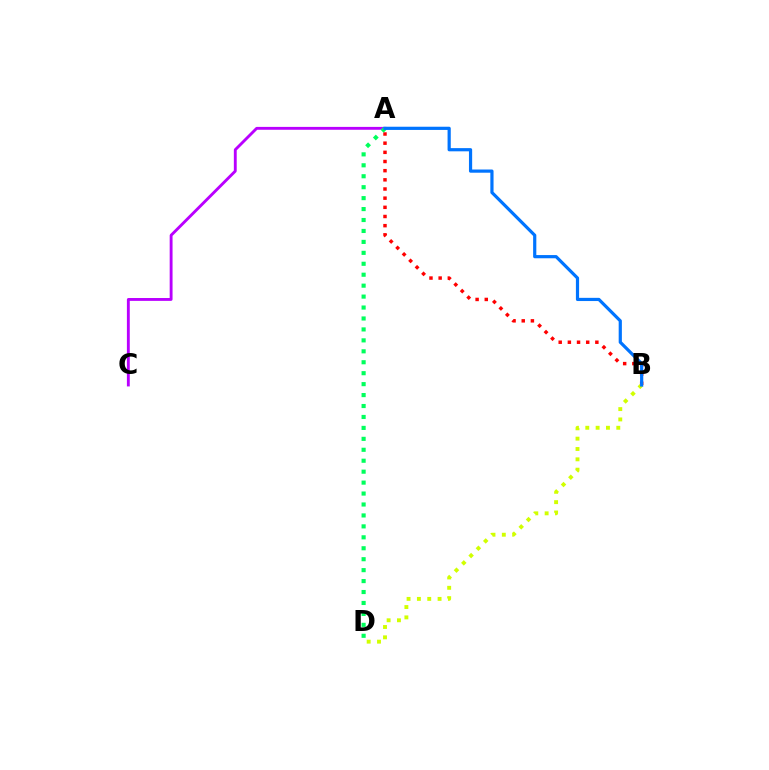{('A', 'C'): [{'color': '#b900ff', 'line_style': 'solid', 'thickness': 2.07}], ('A', 'B'): [{'color': '#ff0000', 'line_style': 'dotted', 'thickness': 2.49}, {'color': '#0074ff', 'line_style': 'solid', 'thickness': 2.3}], ('A', 'D'): [{'color': '#00ff5c', 'line_style': 'dotted', 'thickness': 2.97}], ('B', 'D'): [{'color': '#d1ff00', 'line_style': 'dotted', 'thickness': 2.81}]}